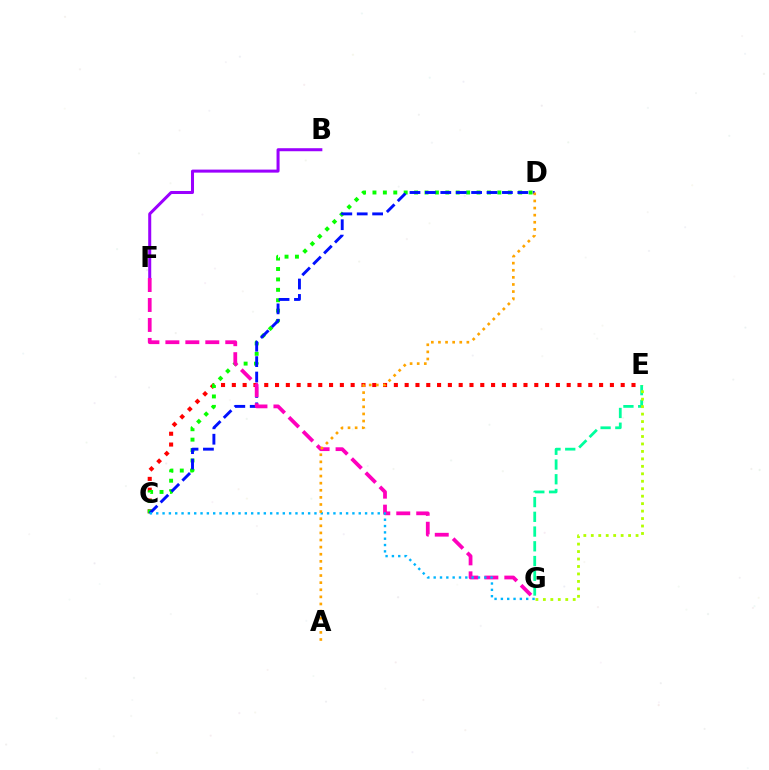{('C', 'E'): [{'color': '#ff0000', 'line_style': 'dotted', 'thickness': 2.93}], ('B', 'F'): [{'color': '#9b00ff', 'line_style': 'solid', 'thickness': 2.18}], ('C', 'D'): [{'color': '#08ff00', 'line_style': 'dotted', 'thickness': 2.83}, {'color': '#0010ff', 'line_style': 'dashed', 'thickness': 2.09}], ('F', 'G'): [{'color': '#ff00bd', 'line_style': 'dashed', 'thickness': 2.71}], ('E', 'G'): [{'color': '#00ff9d', 'line_style': 'dashed', 'thickness': 2.0}, {'color': '#b3ff00', 'line_style': 'dotted', 'thickness': 2.03}], ('C', 'G'): [{'color': '#00b5ff', 'line_style': 'dotted', 'thickness': 1.72}], ('A', 'D'): [{'color': '#ffa500', 'line_style': 'dotted', 'thickness': 1.93}]}